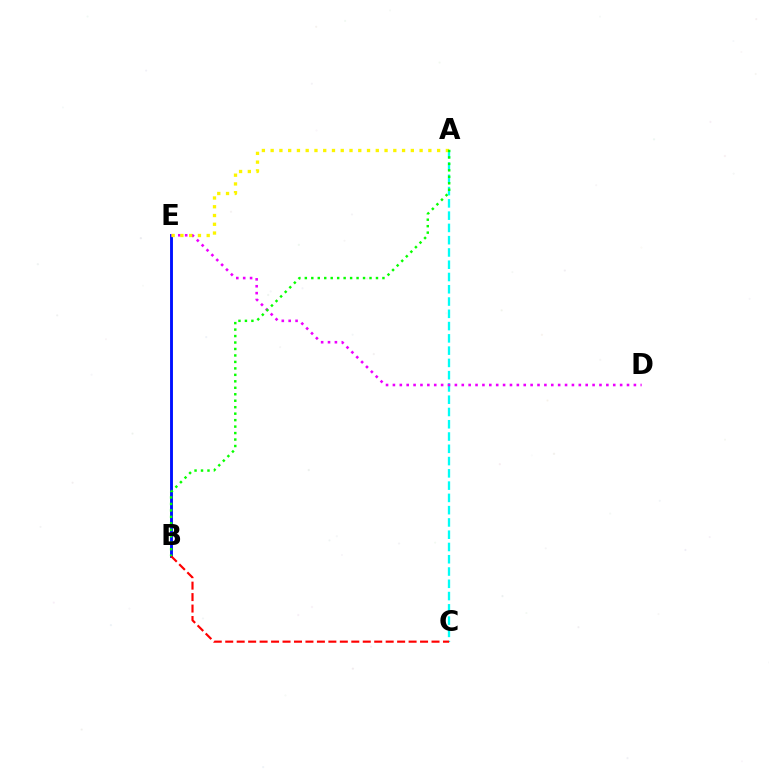{('A', 'C'): [{'color': '#00fff6', 'line_style': 'dashed', 'thickness': 1.67}], ('B', 'E'): [{'color': '#0010ff', 'line_style': 'solid', 'thickness': 2.08}], ('B', 'C'): [{'color': '#ff0000', 'line_style': 'dashed', 'thickness': 1.56}], ('D', 'E'): [{'color': '#ee00ff', 'line_style': 'dotted', 'thickness': 1.87}], ('A', 'E'): [{'color': '#fcf500', 'line_style': 'dotted', 'thickness': 2.38}], ('A', 'B'): [{'color': '#08ff00', 'line_style': 'dotted', 'thickness': 1.76}]}